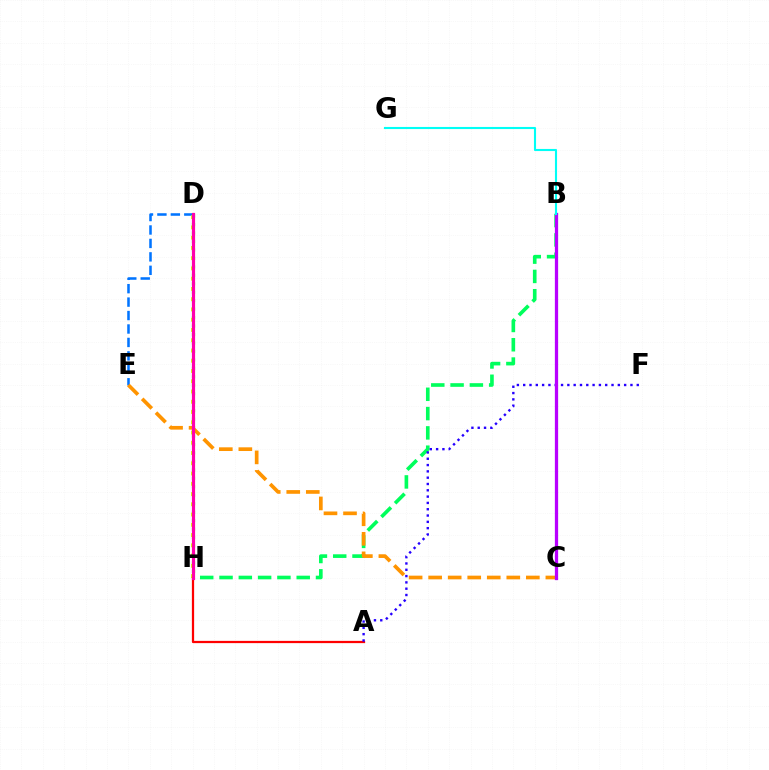{('D', 'H'): [{'color': '#3dff00', 'line_style': 'dotted', 'thickness': 2.3}, {'color': '#d1ff00', 'line_style': 'dotted', 'thickness': 2.79}, {'color': '#ff00ac', 'line_style': 'solid', 'thickness': 2.29}], ('B', 'H'): [{'color': '#00ff5c', 'line_style': 'dashed', 'thickness': 2.62}], ('D', 'E'): [{'color': '#0074ff', 'line_style': 'dashed', 'thickness': 1.83}], ('C', 'E'): [{'color': '#ff9400', 'line_style': 'dashed', 'thickness': 2.65}], ('A', 'H'): [{'color': '#ff0000', 'line_style': 'solid', 'thickness': 1.61}], ('A', 'F'): [{'color': '#2500ff', 'line_style': 'dotted', 'thickness': 1.71}], ('B', 'C'): [{'color': '#b900ff', 'line_style': 'solid', 'thickness': 2.35}], ('B', 'G'): [{'color': '#00fff6', 'line_style': 'solid', 'thickness': 1.52}]}